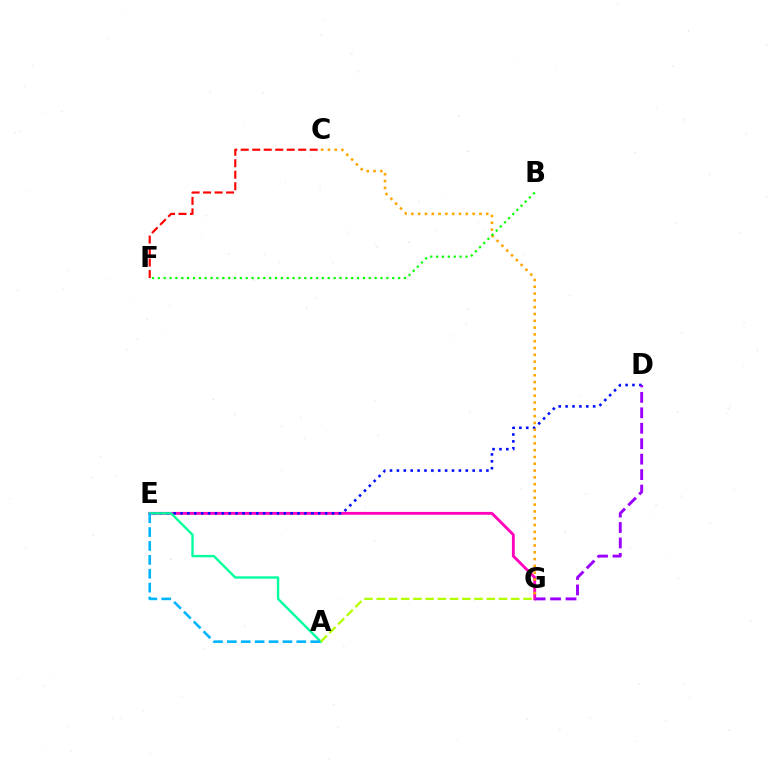{('E', 'G'): [{'color': '#ff00bd', 'line_style': 'solid', 'thickness': 2.05}], ('D', 'E'): [{'color': '#0010ff', 'line_style': 'dotted', 'thickness': 1.87}], ('D', 'G'): [{'color': '#9b00ff', 'line_style': 'dashed', 'thickness': 2.1}], ('C', 'G'): [{'color': '#ffa500', 'line_style': 'dotted', 'thickness': 1.85}], ('C', 'F'): [{'color': '#ff0000', 'line_style': 'dashed', 'thickness': 1.56}], ('A', 'E'): [{'color': '#00ff9d', 'line_style': 'solid', 'thickness': 1.7}, {'color': '#00b5ff', 'line_style': 'dashed', 'thickness': 1.89}], ('A', 'G'): [{'color': '#b3ff00', 'line_style': 'dashed', 'thickness': 1.66}], ('B', 'F'): [{'color': '#08ff00', 'line_style': 'dotted', 'thickness': 1.59}]}